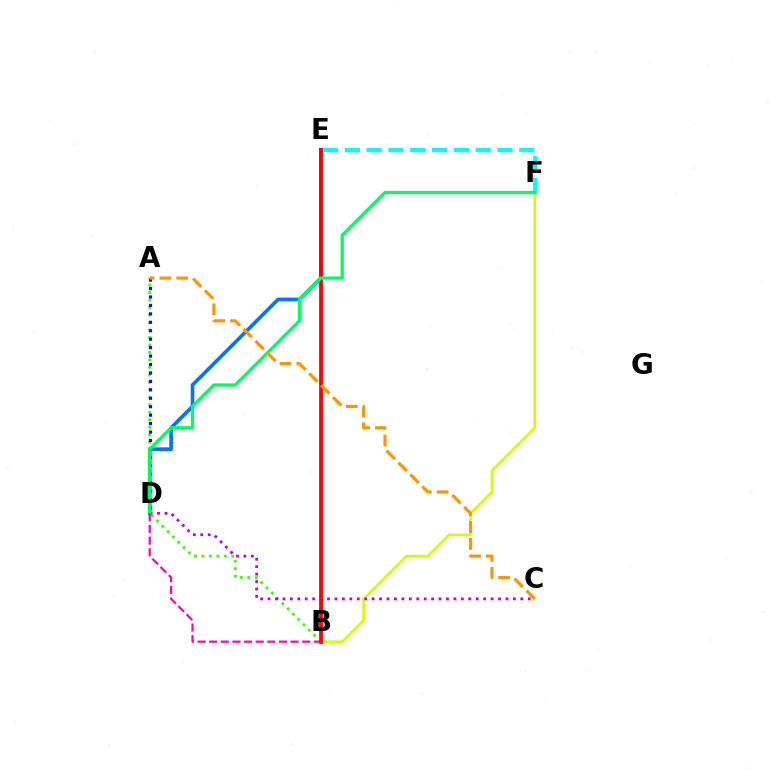{('A', 'B'): [{'color': '#3dff00', 'line_style': 'dotted', 'thickness': 2.03}], ('B', 'F'): [{'color': '#d1ff00', 'line_style': 'solid', 'thickness': 1.89}], ('C', 'D'): [{'color': '#b900ff', 'line_style': 'dotted', 'thickness': 2.02}], ('D', 'E'): [{'color': '#0074ff', 'line_style': 'solid', 'thickness': 2.62}], ('B', 'E'): [{'color': '#ff0000', 'line_style': 'solid', 'thickness': 2.72}], ('A', 'D'): [{'color': '#2500ff', 'line_style': 'dotted', 'thickness': 2.29}], ('E', 'F'): [{'color': '#00fff6', 'line_style': 'dashed', 'thickness': 2.96}], ('D', 'F'): [{'color': '#00ff5c', 'line_style': 'solid', 'thickness': 2.36}], ('B', 'D'): [{'color': '#ff00ac', 'line_style': 'dashed', 'thickness': 1.58}], ('A', 'C'): [{'color': '#ff9400', 'line_style': 'dashed', 'thickness': 2.28}]}